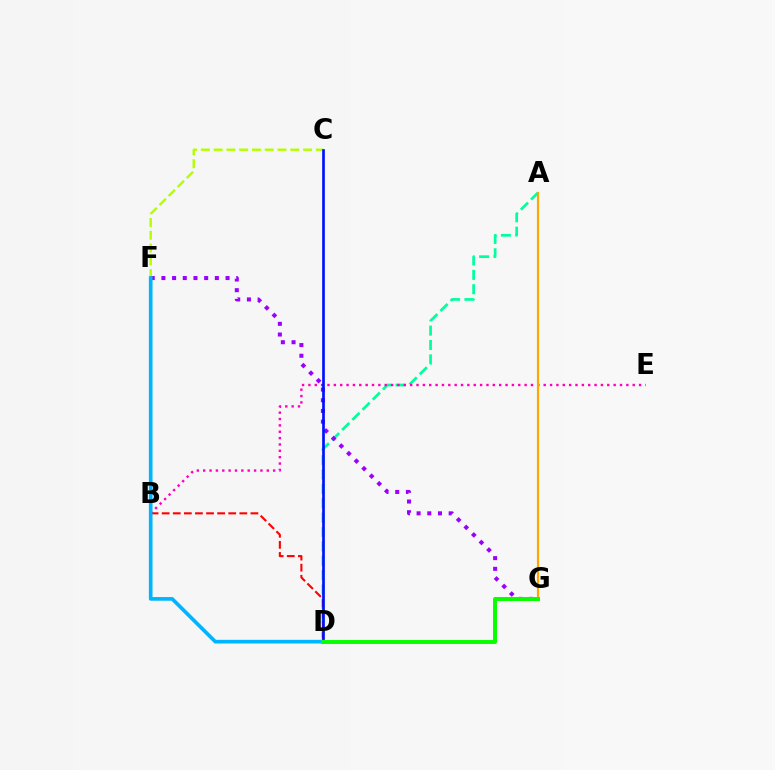{('A', 'D'): [{'color': '#00ff9d', 'line_style': 'dashed', 'thickness': 1.95}], ('B', 'E'): [{'color': '#ff00bd', 'line_style': 'dotted', 'thickness': 1.73}], ('A', 'G'): [{'color': '#ffa500', 'line_style': 'solid', 'thickness': 1.54}], ('C', 'F'): [{'color': '#b3ff00', 'line_style': 'dashed', 'thickness': 1.74}], ('F', 'G'): [{'color': '#9b00ff', 'line_style': 'dotted', 'thickness': 2.9}], ('B', 'D'): [{'color': '#ff0000', 'line_style': 'dashed', 'thickness': 1.51}], ('C', 'D'): [{'color': '#0010ff', 'line_style': 'solid', 'thickness': 1.93}], ('D', 'F'): [{'color': '#00b5ff', 'line_style': 'solid', 'thickness': 2.64}], ('D', 'G'): [{'color': '#08ff00', 'line_style': 'solid', 'thickness': 2.85}]}